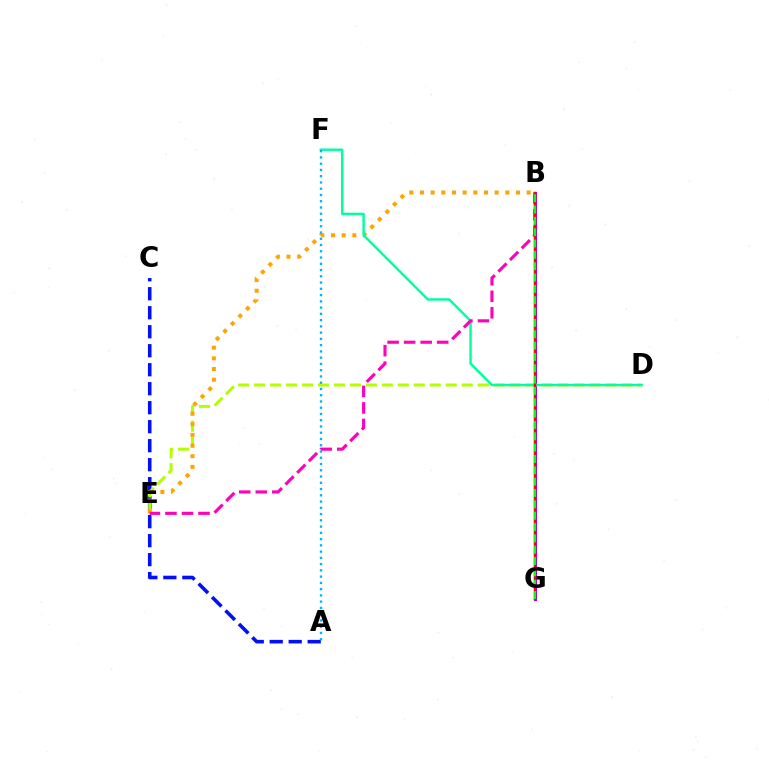{('B', 'G'): [{'color': '#9b00ff', 'line_style': 'solid', 'thickness': 2.21}, {'color': '#ff0000', 'line_style': 'solid', 'thickness': 1.76}, {'color': '#08ff00', 'line_style': 'dashed', 'thickness': 1.54}], ('A', 'C'): [{'color': '#0010ff', 'line_style': 'dashed', 'thickness': 2.58}], ('D', 'E'): [{'color': '#b3ff00', 'line_style': 'dashed', 'thickness': 2.17}], ('B', 'E'): [{'color': '#ffa500', 'line_style': 'dotted', 'thickness': 2.9}, {'color': '#ff00bd', 'line_style': 'dashed', 'thickness': 2.25}], ('D', 'F'): [{'color': '#00ff9d', 'line_style': 'solid', 'thickness': 1.75}], ('A', 'F'): [{'color': '#00b5ff', 'line_style': 'dotted', 'thickness': 1.7}]}